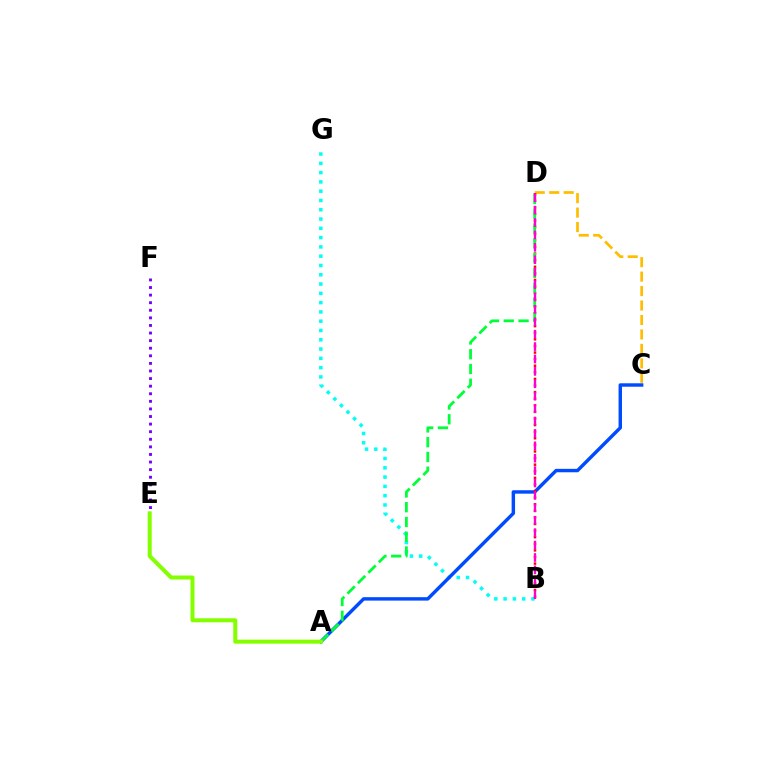{('B', 'G'): [{'color': '#00fff6', 'line_style': 'dotted', 'thickness': 2.52}], ('E', 'F'): [{'color': '#7200ff', 'line_style': 'dotted', 'thickness': 2.06}], ('A', 'C'): [{'color': '#004bff', 'line_style': 'solid', 'thickness': 2.47}], ('C', 'D'): [{'color': '#ffbd00', 'line_style': 'dashed', 'thickness': 1.96}], ('B', 'D'): [{'color': '#ff0000', 'line_style': 'dotted', 'thickness': 1.79}, {'color': '#ff00cf', 'line_style': 'dashed', 'thickness': 1.69}], ('A', 'D'): [{'color': '#00ff39', 'line_style': 'dashed', 'thickness': 2.01}], ('A', 'E'): [{'color': '#84ff00', 'line_style': 'solid', 'thickness': 2.88}]}